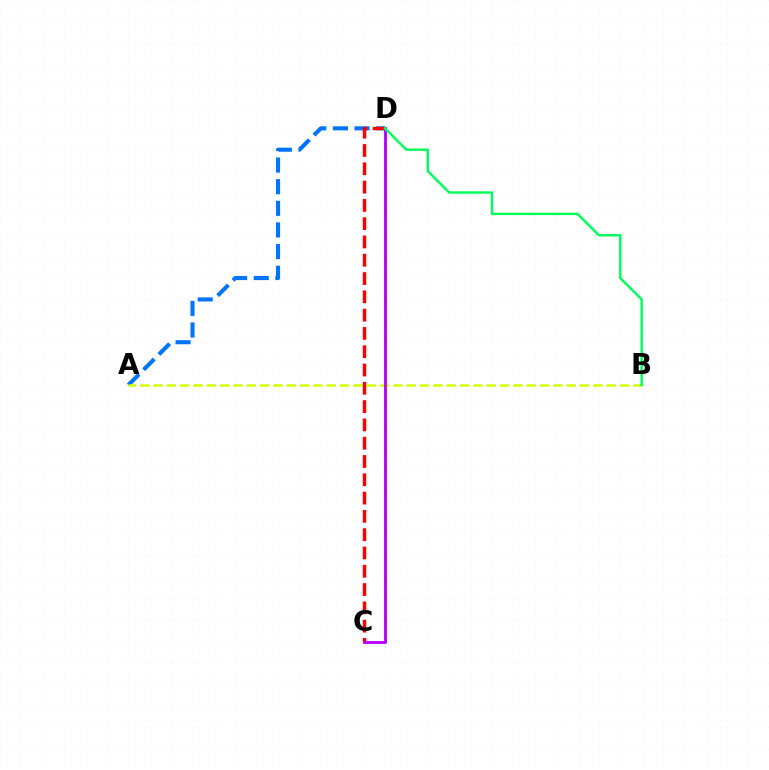{('A', 'D'): [{'color': '#0074ff', 'line_style': 'dashed', 'thickness': 2.94}], ('A', 'B'): [{'color': '#d1ff00', 'line_style': 'dashed', 'thickness': 1.81}], ('C', 'D'): [{'color': '#ff0000', 'line_style': 'dashed', 'thickness': 2.49}, {'color': '#b900ff', 'line_style': 'solid', 'thickness': 2.07}], ('B', 'D'): [{'color': '#00ff5c', 'line_style': 'solid', 'thickness': 1.75}]}